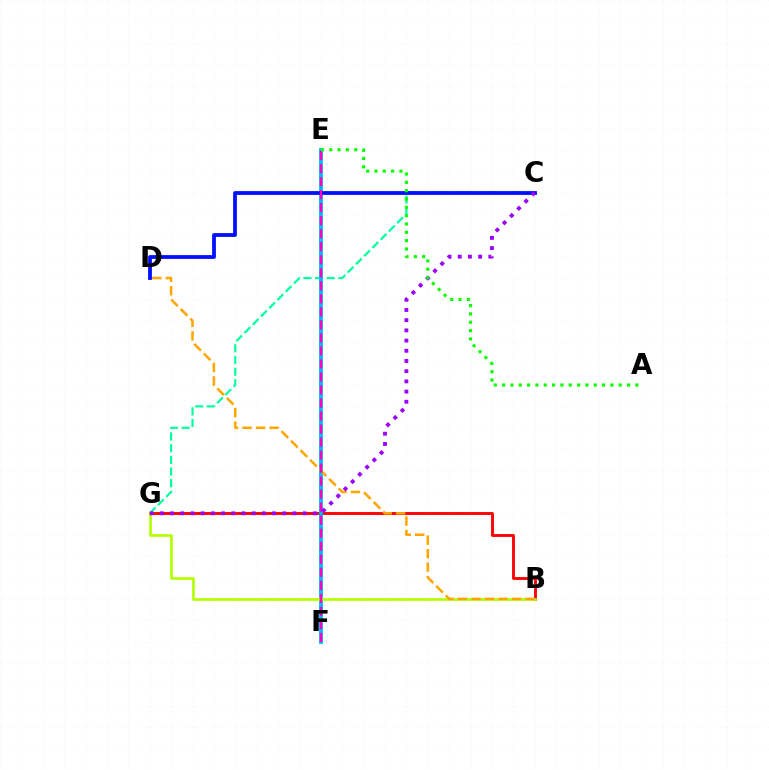{('C', 'G'): [{'color': '#00ff9d', 'line_style': 'dashed', 'thickness': 1.58}, {'color': '#9b00ff', 'line_style': 'dotted', 'thickness': 2.77}], ('B', 'G'): [{'color': '#ff0000', 'line_style': 'solid', 'thickness': 2.07}, {'color': '#b3ff00', 'line_style': 'solid', 'thickness': 1.94}], ('E', 'F'): [{'color': '#00b5ff', 'line_style': 'solid', 'thickness': 2.72}, {'color': '#ff00bd', 'line_style': 'dashed', 'thickness': 1.77}], ('C', 'D'): [{'color': '#0010ff', 'line_style': 'solid', 'thickness': 2.73}], ('B', 'D'): [{'color': '#ffa500', 'line_style': 'dashed', 'thickness': 1.83}], ('A', 'E'): [{'color': '#08ff00', 'line_style': 'dotted', 'thickness': 2.26}]}